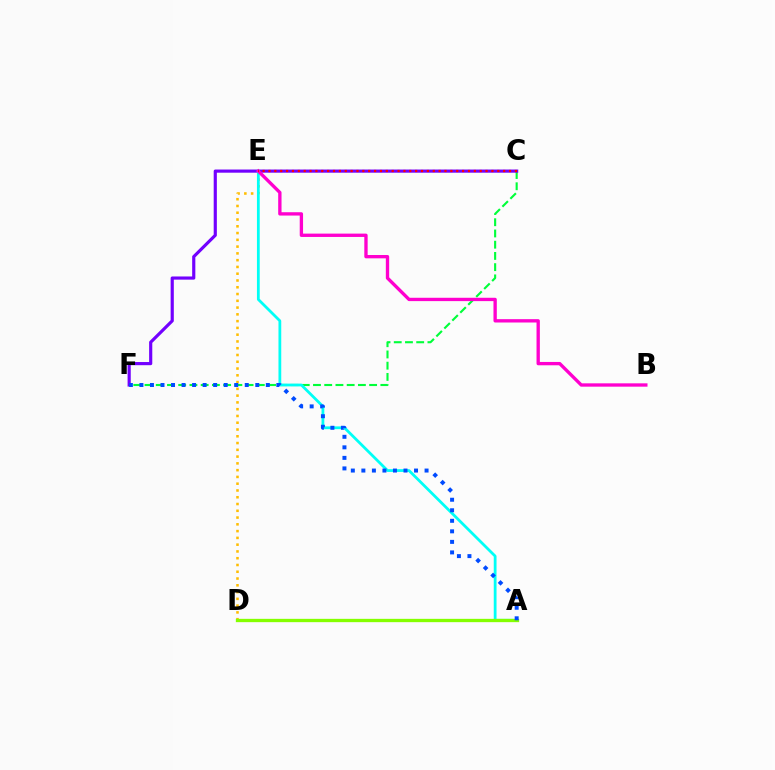{('D', 'E'): [{'color': '#ffbd00', 'line_style': 'dotted', 'thickness': 1.84}], ('C', 'F'): [{'color': '#00ff39', 'line_style': 'dashed', 'thickness': 1.53}, {'color': '#7200ff', 'line_style': 'solid', 'thickness': 2.28}], ('A', 'E'): [{'color': '#00fff6', 'line_style': 'solid', 'thickness': 2.0}], ('A', 'D'): [{'color': '#84ff00', 'line_style': 'solid', 'thickness': 2.38}], ('A', 'F'): [{'color': '#004bff', 'line_style': 'dotted', 'thickness': 2.86}], ('B', 'E'): [{'color': '#ff00cf', 'line_style': 'solid', 'thickness': 2.4}], ('C', 'E'): [{'color': '#ff0000', 'line_style': 'dotted', 'thickness': 1.59}]}